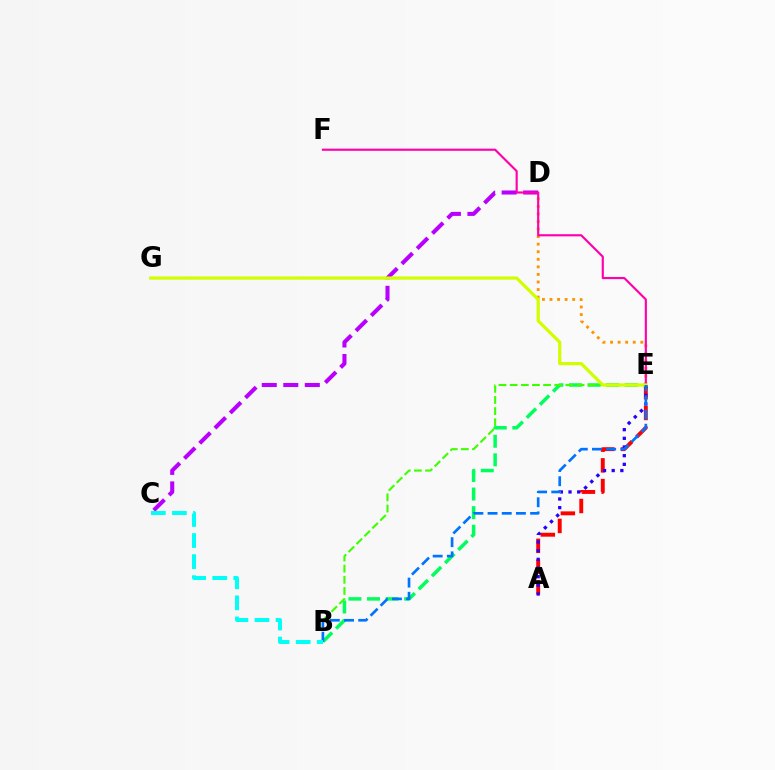{('B', 'E'): [{'color': '#00ff5c', 'line_style': 'dashed', 'thickness': 2.52}, {'color': '#3dff00', 'line_style': 'dashed', 'thickness': 1.52}, {'color': '#0074ff', 'line_style': 'dashed', 'thickness': 1.93}], ('A', 'E'): [{'color': '#ff0000', 'line_style': 'dashed', 'thickness': 2.82}, {'color': '#2500ff', 'line_style': 'dotted', 'thickness': 2.35}], ('C', 'D'): [{'color': '#b900ff', 'line_style': 'dashed', 'thickness': 2.92}], ('D', 'E'): [{'color': '#ff9400', 'line_style': 'dotted', 'thickness': 2.05}], ('E', 'F'): [{'color': '#ff00ac', 'line_style': 'solid', 'thickness': 1.55}], ('E', 'G'): [{'color': '#d1ff00', 'line_style': 'solid', 'thickness': 2.32}], ('B', 'C'): [{'color': '#00fff6', 'line_style': 'dashed', 'thickness': 2.86}]}